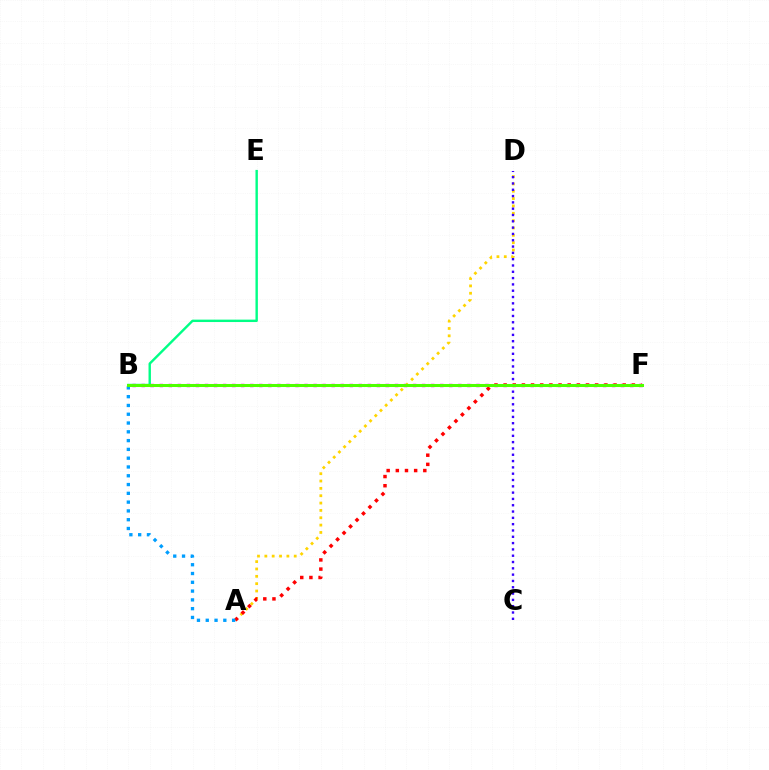{('B', 'F'): [{'color': '#ff00ed', 'line_style': 'dotted', 'thickness': 2.46}, {'color': '#4fff00', 'line_style': 'solid', 'thickness': 2.18}], ('A', 'D'): [{'color': '#ffd500', 'line_style': 'dotted', 'thickness': 2.0}], ('B', 'E'): [{'color': '#00ff86', 'line_style': 'solid', 'thickness': 1.73}], ('A', 'F'): [{'color': '#ff0000', 'line_style': 'dotted', 'thickness': 2.49}], ('C', 'D'): [{'color': '#3700ff', 'line_style': 'dotted', 'thickness': 1.71}], ('A', 'B'): [{'color': '#009eff', 'line_style': 'dotted', 'thickness': 2.39}]}